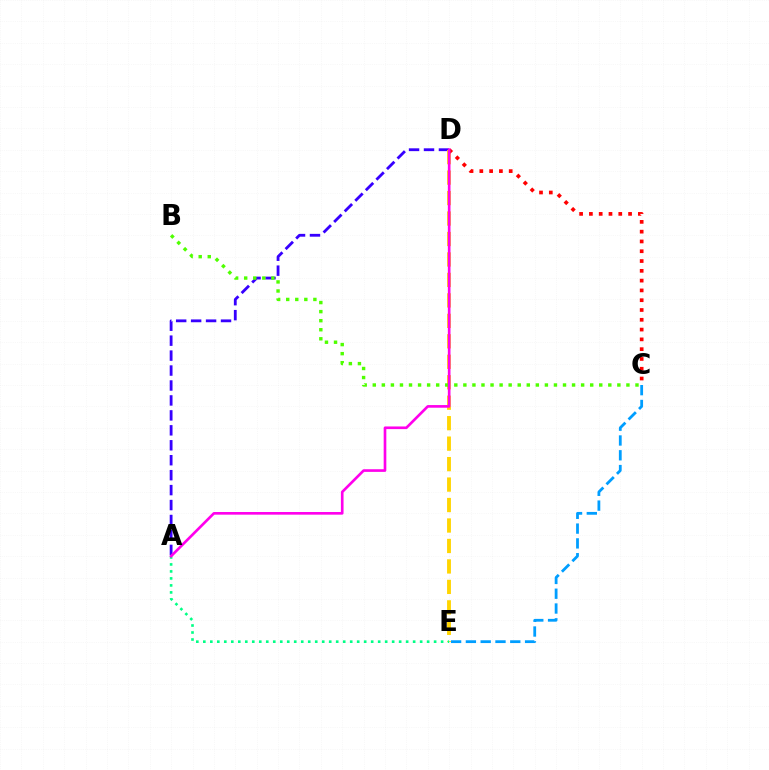{('A', 'D'): [{'color': '#3700ff', 'line_style': 'dashed', 'thickness': 2.03}, {'color': '#ff00ed', 'line_style': 'solid', 'thickness': 1.91}], ('C', 'E'): [{'color': '#009eff', 'line_style': 'dashed', 'thickness': 2.01}], ('D', 'E'): [{'color': '#ffd500', 'line_style': 'dashed', 'thickness': 2.78}], ('A', 'E'): [{'color': '#00ff86', 'line_style': 'dotted', 'thickness': 1.9}], ('C', 'D'): [{'color': '#ff0000', 'line_style': 'dotted', 'thickness': 2.66}], ('B', 'C'): [{'color': '#4fff00', 'line_style': 'dotted', 'thickness': 2.46}]}